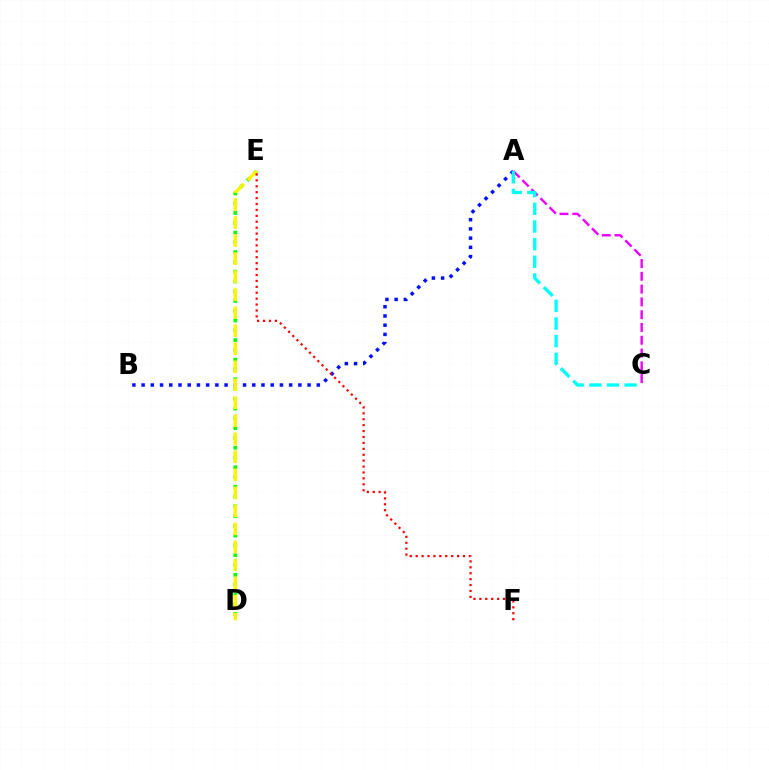{('D', 'E'): [{'color': '#08ff00', 'line_style': 'dotted', 'thickness': 2.66}, {'color': '#fcf500', 'line_style': 'dashed', 'thickness': 2.45}], ('A', 'C'): [{'color': '#ee00ff', 'line_style': 'dashed', 'thickness': 1.74}, {'color': '#00fff6', 'line_style': 'dashed', 'thickness': 2.4}], ('A', 'B'): [{'color': '#0010ff', 'line_style': 'dotted', 'thickness': 2.51}], ('E', 'F'): [{'color': '#ff0000', 'line_style': 'dotted', 'thickness': 1.61}]}